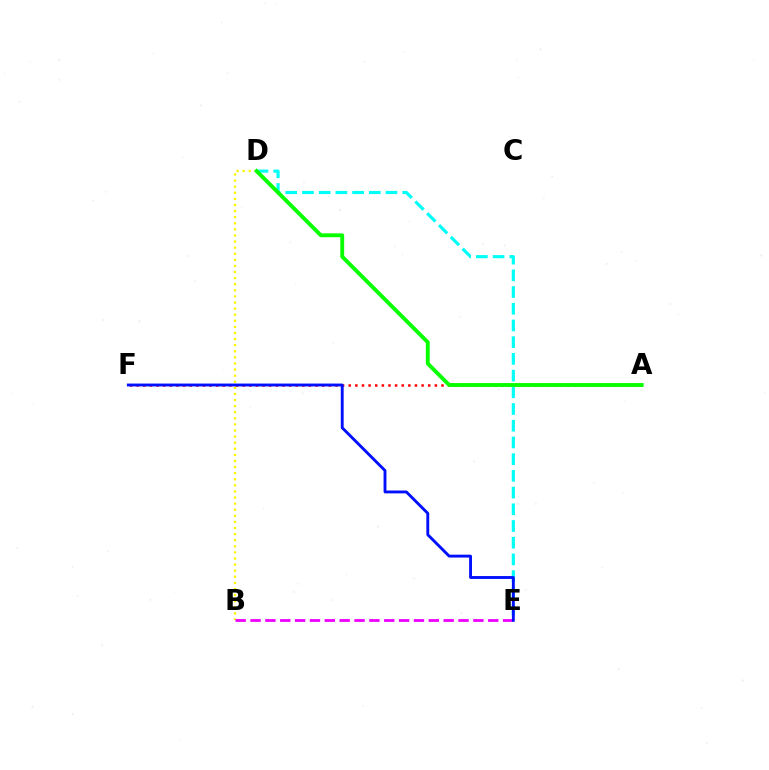{('D', 'E'): [{'color': '#00fff6', 'line_style': 'dashed', 'thickness': 2.27}], ('B', 'D'): [{'color': '#fcf500', 'line_style': 'dotted', 'thickness': 1.66}], ('A', 'F'): [{'color': '#ff0000', 'line_style': 'dotted', 'thickness': 1.8}], ('A', 'D'): [{'color': '#08ff00', 'line_style': 'solid', 'thickness': 2.79}], ('B', 'E'): [{'color': '#ee00ff', 'line_style': 'dashed', 'thickness': 2.02}], ('E', 'F'): [{'color': '#0010ff', 'line_style': 'solid', 'thickness': 2.07}]}